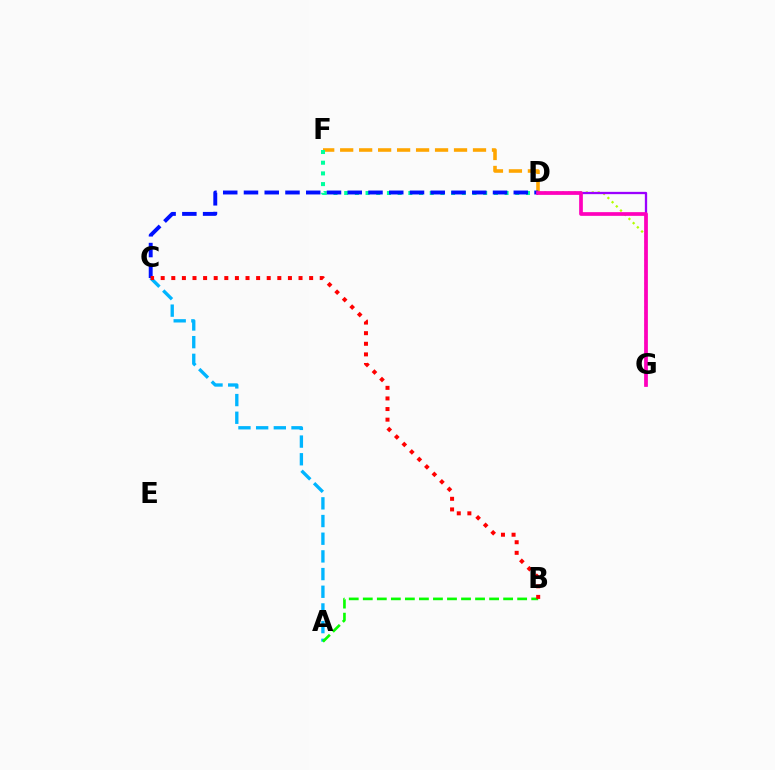{('D', 'F'): [{'color': '#ffa500', 'line_style': 'dashed', 'thickness': 2.58}, {'color': '#00ff9d', 'line_style': 'dotted', 'thickness': 2.91}], ('A', 'C'): [{'color': '#00b5ff', 'line_style': 'dashed', 'thickness': 2.4}], ('D', 'G'): [{'color': '#b3ff00', 'line_style': 'dotted', 'thickness': 1.61}, {'color': '#9b00ff', 'line_style': 'solid', 'thickness': 1.65}, {'color': '#ff00bd', 'line_style': 'solid', 'thickness': 2.67}], ('A', 'B'): [{'color': '#08ff00', 'line_style': 'dashed', 'thickness': 1.91}], ('C', 'D'): [{'color': '#0010ff', 'line_style': 'dashed', 'thickness': 2.82}], ('B', 'C'): [{'color': '#ff0000', 'line_style': 'dotted', 'thickness': 2.88}]}